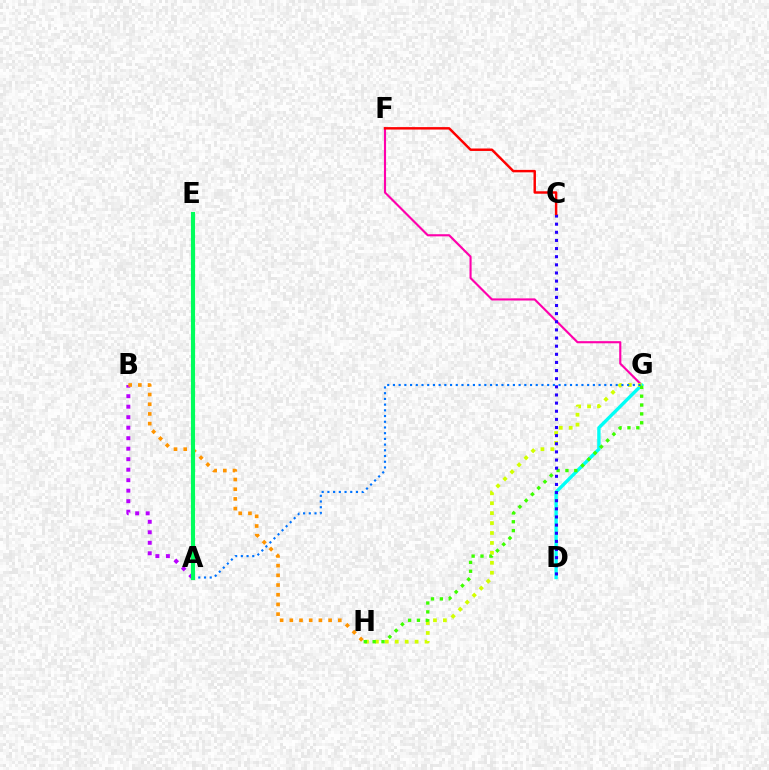{('F', 'G'): [{'color': '#ff00ac', 'line_style': 'solid', 'thickness': 1.54}], ('A', 'B'): [{'color': '#b900ff', 'line_style': 'dotted', 'thickness': 2.85}], ('D', 'G'): [{'color': '#00fff6', 'line_style': 'solid', 'thickness': 2.42}], ('G', 'H'): [{'color': '#d1ff00', 'line_style': 'dotted', 'thickness': 2.7}, {'color': '#3dff00', 'line_style': 'dotted', 'thickness': 2.41}], ('B', 'H'): [{'color': '#ff9400', 'line_style': 'dotted', 'thickness': 2.63}], ('A', 'G'): [{'color': '#0074ff', 'line_style': 'dotted', 'thickness': 1.55}], ('C', 'D'): [{'color': '#2500ff', 'line_style': 'dotted', 'thickness': 2.21}], ('A', 'E'): [{'color': '#00ff5c', 'line_style': 'solid', 'thickness': 2.98}], ('C', 'F'): [{'color': '#ff0000', 'line_style': 'solid', 'thickness': 1.76}]}